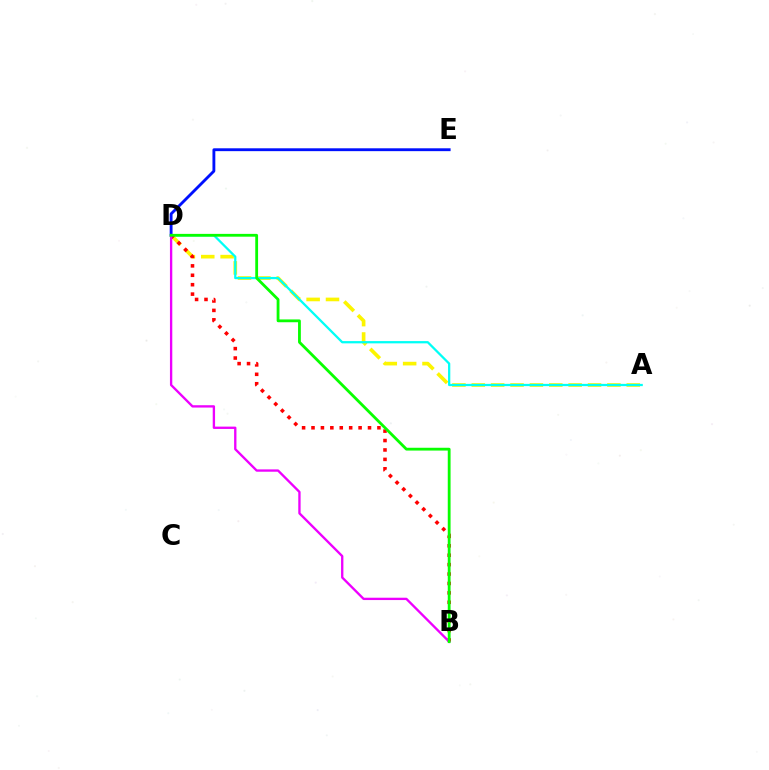{('A', 'D'): [{'color': '#fcf500', 'line_style': 'dashed', 'thickness': 2.63}, {'color': '#00fff6', 'line_style': 'solid', 'thickness': 1.63}], ('B', 'D'): [{'color': '#ff0000', 'line_style': 'dotted', 'thickness': 2.56}, {'color': '#ee00ff', 'line_style': 'solid', 'thickness': 1.68}, {'color': '#08ff00', 'line_style': 'solid', 'thickness': 2.02}], ('D', 'E'): [{'color': '#0010ff', 'line_style': 'solid', 'thickness': 2.06}]}